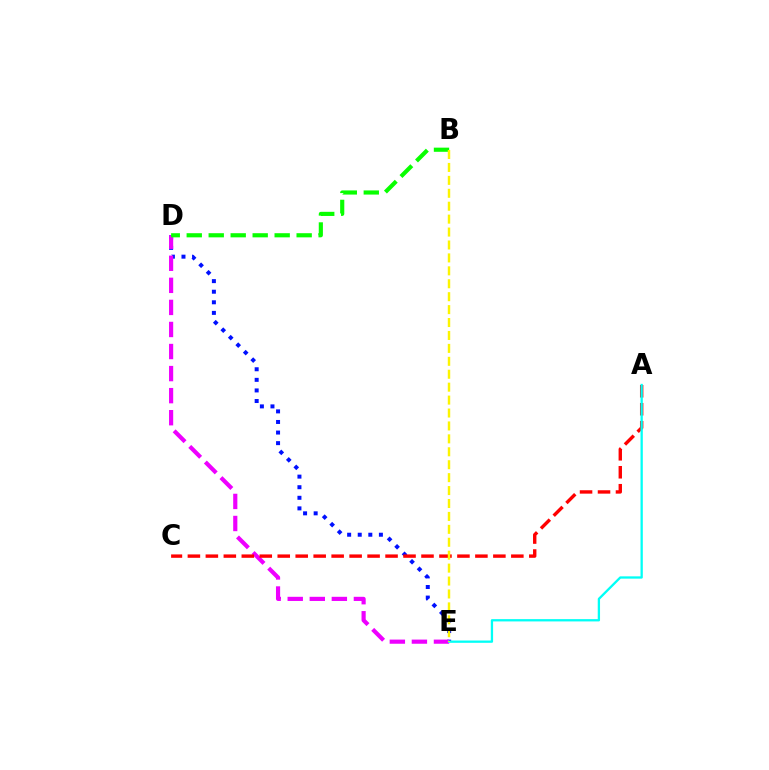{('D', 'E'): [{'color': '#0010ff', 'line_style': 'dotted', 'thickness': 2.88}, {'color': '#ee00ff', 'line_style': 'dashed', 'thickness': 3.0}], ('A', 'C'): [{'color': '#ff0000', 'line_style': 'dashed', 'thickness': 2.44}], ('A', 'E'): [{'color': '#00fff6', 'line_style': 'solid', 'thickness': 1.65}], ('B', 'D'): [{'color': '#08ff00', 'line_style': 'dashed', 'thickness': 2.99}], ('B', 'E'): [{'color': '#fcf500', 'line_style': 'dashed', 'thickness': 1.76}]}